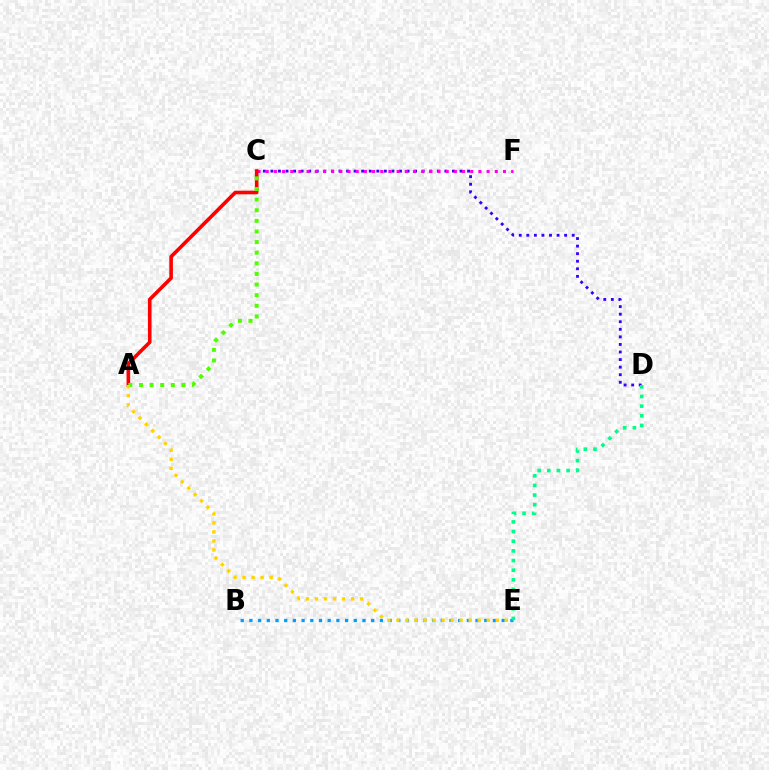{('B', 'E'): [{'color': '#009eff', 'line_style': 'dotted', 'thickness': 2.36}], ('C', 'D'): [{'color': '#3700ff', 'line_style': 'dotted', 'thickness': 2.06}], ('C', 'F'): [{'color': '#ff00ed', 'line_style': 'dotted', 'thickness': 2.22}], ('A', 'C'): [{'color': '#ff0000', 'line_style': 'solid', 'thickness': 2.6}, {'color': '#4fff00', 'line_style': 'dotted', 'thickness': 2.88}], ('D', 'E'): [{'color': '#00ff86', 'line_style': 'dotted', 'thickness': 2.62}], ('A', 'E'): [{'color': '#ffd500', 'line_style': 'dotted', 'thickness': 2.45}]}